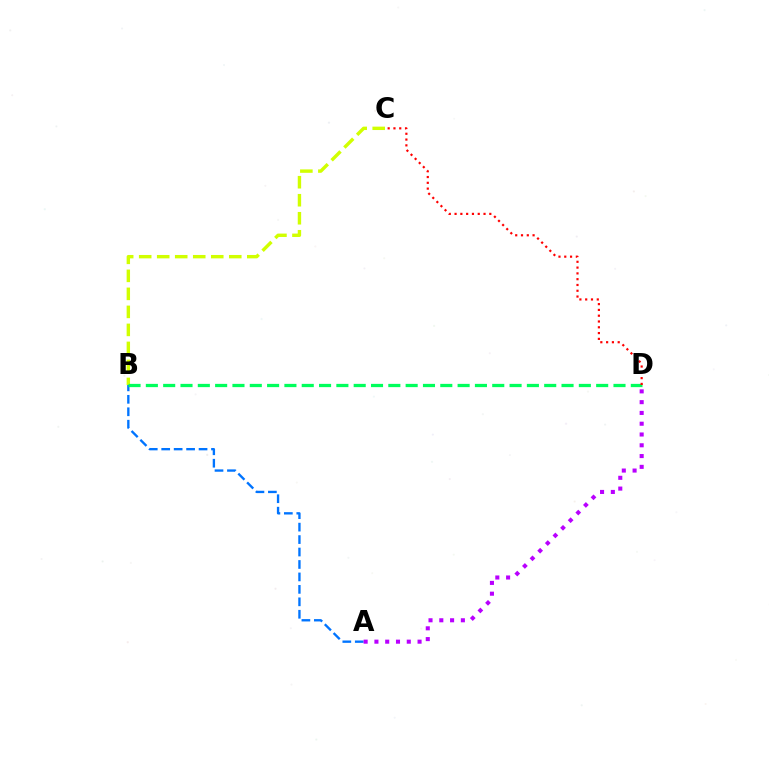{('A', 'B'): [{'color': '#0074ff', 'line_style': 'dashed', 'thickness': 1.69}], ('B', 'C'): [{'color': '#d1ff00', 'line_style': 'dashed', 'thickness': 2.45}], ('B', 'D'): [{'color': '#00ff5c', 'line_style': 'dashed', 'thickness': 2.35}], ('C', 'D'): [{'color': '#ff0000', 'line_style': 'dotted', 'thickness': 1.57}], ('A', 'D'): [{'color': '#b900ff', 'line_style': 'dotted', 'thickness': 2.93}]}